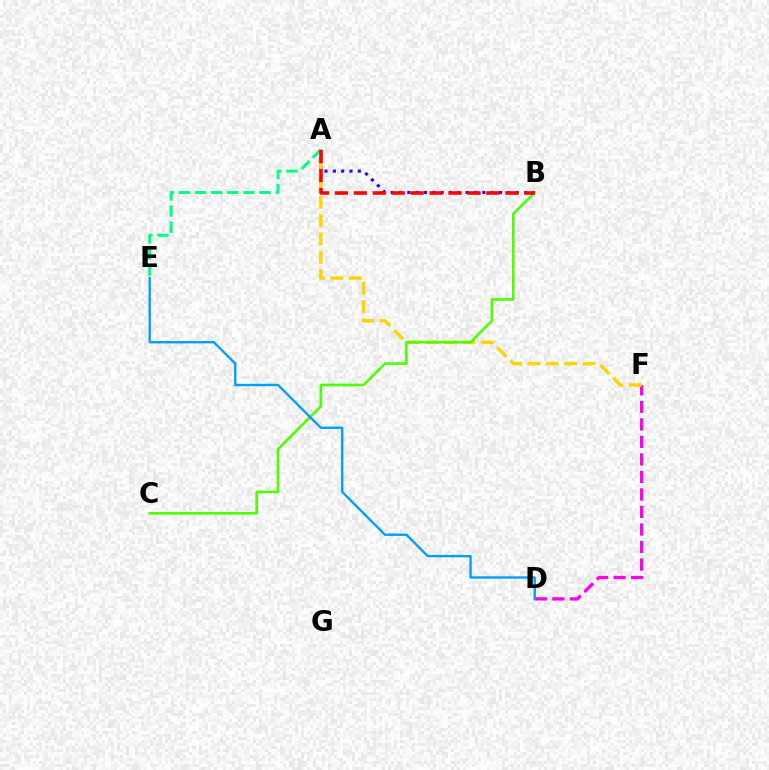{('D', 'F'): [{'color': '#ff00ed', 'line_style': 'dashed', 'thickness': 2.38}], ('A', 'E'): [{'color': '#00ff86', 'line_style': 'dashed', 'thickness': 2.19}], ('A', 'B'): [{'color': '#3700ff', 'line_style': 'dotted', 'thickness': 2.26}, {'color': '#ff0000', 'line_style': 'dashed', 'thickness': 2.57}], ('A', 'F'): [{'color': '#ffd500', 'line_style': 'dashed', 'thickness': 2.5}], ('B', 'C'): [{'color': '#4fff00', 'line_style': 'solid', 'thickness': 1.88}], ('D', 'E'): [{'color': '#009eff', 'line_style': 'solid', 'thickness': 1.71}]}